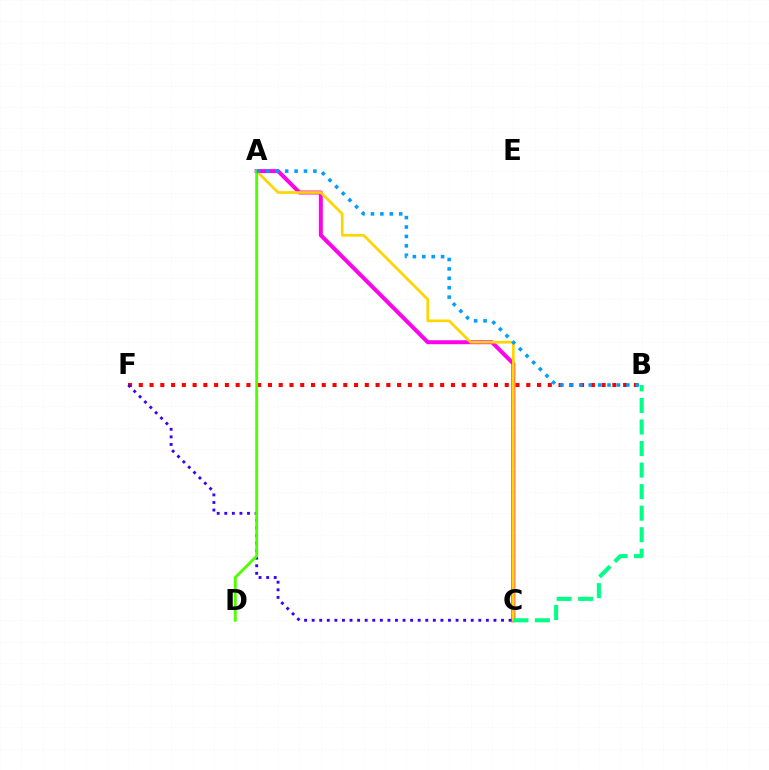{('A', 'C'): [{'color': '#ff00ed', 'line_style': 'solid', 'thickness': 2.85}, {'color': '#ffd500', 'line_style': 'solid', 'thickness': 1.95}], ('B', 'C'): [{'color': '#00ff86', 'line_style': 'dashed', 'thickness': 2.93}], ('B', 'F'): [{'color': '#ff0000', 'line_style': 'dotted', 'thickness': 2.92}], ('C', 'F'): [{'color': '#3700ff', 'line_style': 'dotted', 'thickness': 2.06}], ('A', 'D'): [{'color': '#4fff00', 'line_style': 'solid', 'thickness': 2.06}], ('A', 'B'): [{'color': '#009eff', 'line_style': 'dotted', 'thickness': 2.56}]}